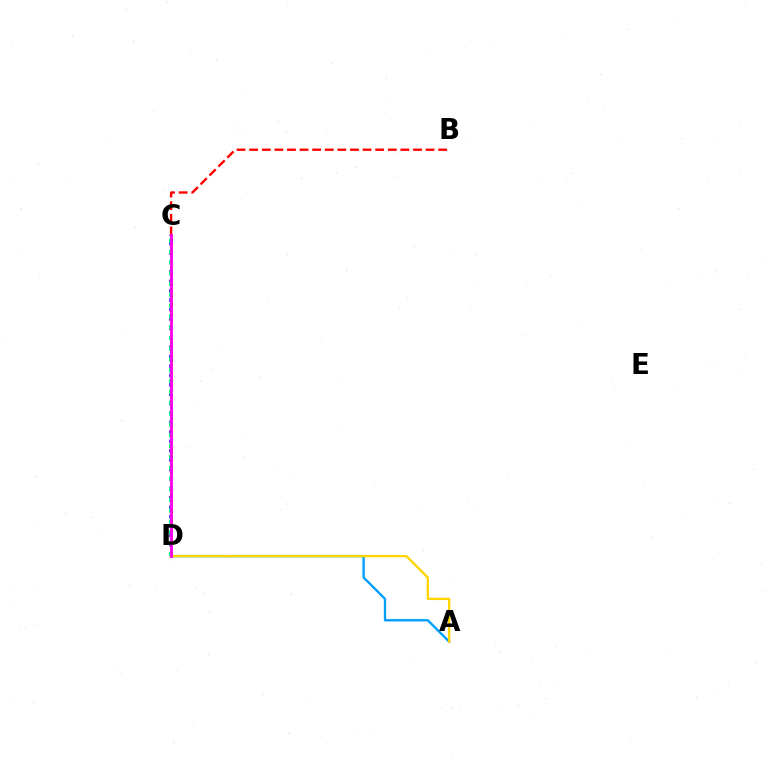{('C', 'D'): [{'color': '#3700ff', 'line_style': 'dotted', 'thickness': 2.56}, {'color': '#4fff00', 'line_style': 'dotted', 'thickness': 2.05}, {'color': '#00ff86', 'line_style': 'dotted', 'thickness': 2.93}, {'color': '#ff00ed', 'line_style': 'solid', 'thickness': 2.05}], ('A', 'D'): [{'color': '#009eff', 'line_style': 'solid', 'thickness': 1.69}, {'color': '#ffd500', 'line_style': 'solid', 'thickness': 1.69}], ('B', 'C'): [{'color': '#ff0000', 'line_style': 'dashed', 'thickness': 1.71}]}